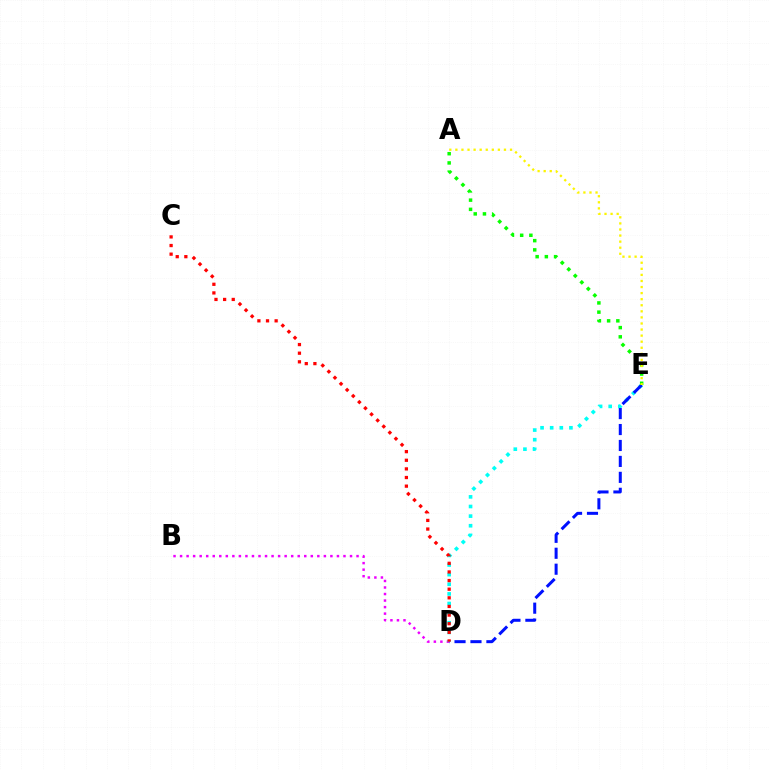{('B', 'D'): [{'color': '#ee00ff', 'line_style': 'dotted', 'thickness': 1.78}], ('D', 'E'): [{'color': '#00fff6', 'line_style': 'dotted', 'thickness': 2.62}, {'color': '#0010ff', 'line_style': 'dashed', 'thickness': 2.17}], ('C', 'D'): [{'color': '#ff0000', 'line_style': 'dotted', 'thickness': 2.34}], ('A', 'E'): [{'color': '#08ff00', 'line_style': 'dotted', 'thickness': 2.5}, {'color': '#fcf500', 'line_style': 'dotted', 'thickness': 1.65}]}